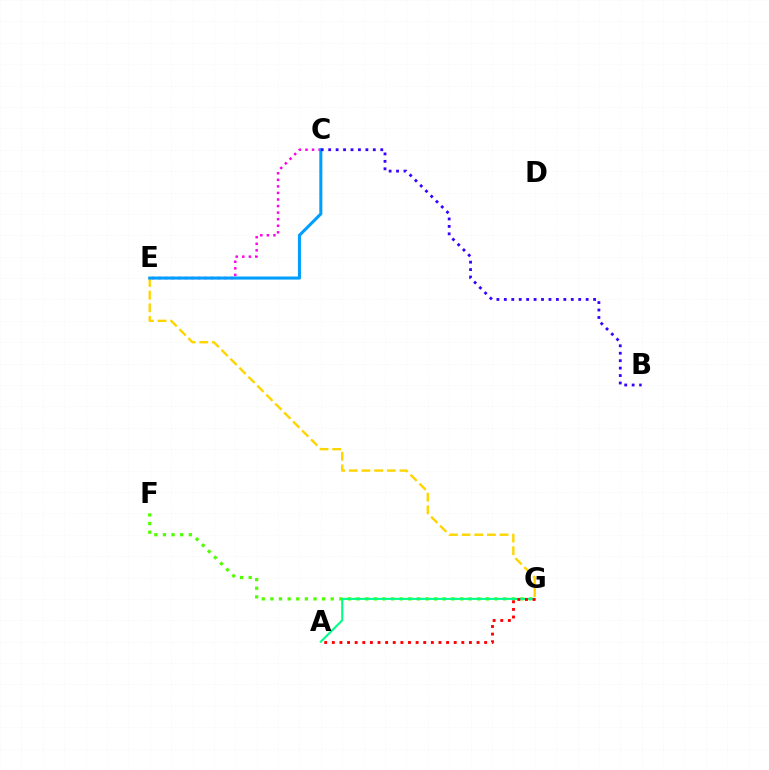{('E', 'G'): [{'color': '#ffd500', 'line_style': 'dashed', 'thickness': 1.72}], ('F', 'G'): [{'color': '#4fff00', 'line_style': 'dotted', 'thickness': 2.34}], ('A', 'G'): [{'color': '#00ff86', 'line_style': 'solid', 'thickness': 1.5}, {'color': '#ff0000', 'line_style': 'dotted', 'thickness': 2.07}], ('C', 'E'): [{'color': '#ff00ed', 'line_style': 'dotted', 'thickness': 1.78}, {'color': '#009eff', 'line_style': 'solid', 'thickness': 2.2}], ('B', 'C'): [{'color': '#3700ff', 'line_style': 'dotted', 'thickness': 2.02}]}